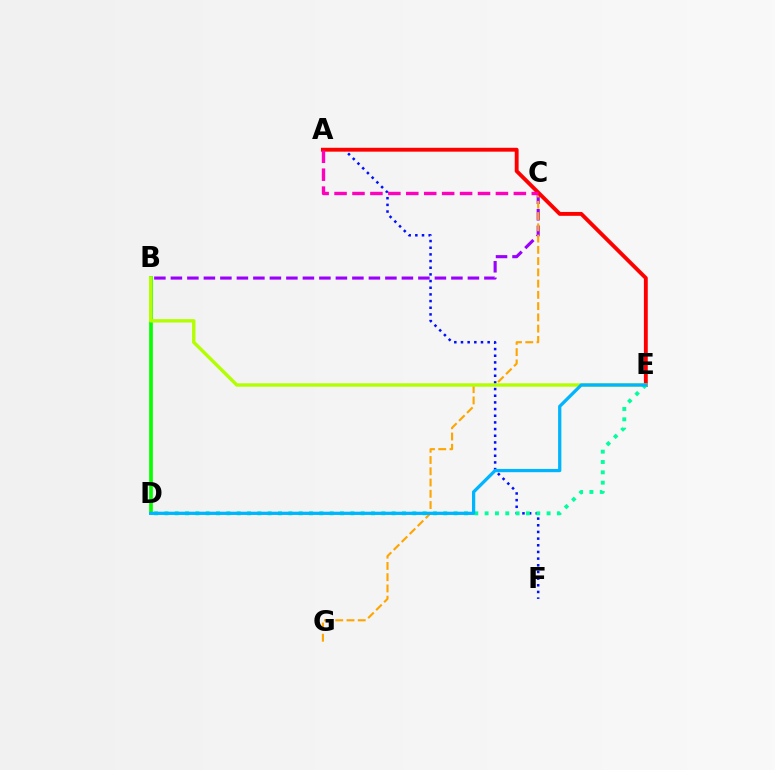{('B', 'C'): [{'color': '#9b00ff', 'line_style': 'dashed', 'thickness': 2.24}], ('C', 'G'): [{'color': '#ffa500', 'line_style': 'dashed', 'thickness': 1.53}], ('B', 'D'): [{'color': '#08ff00', 'line_style': 'solid', 'thickness': 2.65}], ('A', 'F'): [{'color': '#0010ff', 'line_style': 'dotted', 'thickness': 1.81}], ('A', 'E'): [{'color': '#ff0000', 'line_style': 'solid', 'thickness': 2.79}], ('A', 'C'): [{'color': '#ff00bd', 'line_style': 'dashed', 'thickness': 2.44}], ('B', 'E'): [{'color': '#b3ff00', 'line_style': 'solid', 'thickness': 2.45}], ('D', 'E'): [{'color': '#00ff9d', 'line_style': 'dotted', 'thickness': 2.81}, {'color': '#00b5ff', 'line_style': 'solid', 'thickness': 2.35}]}